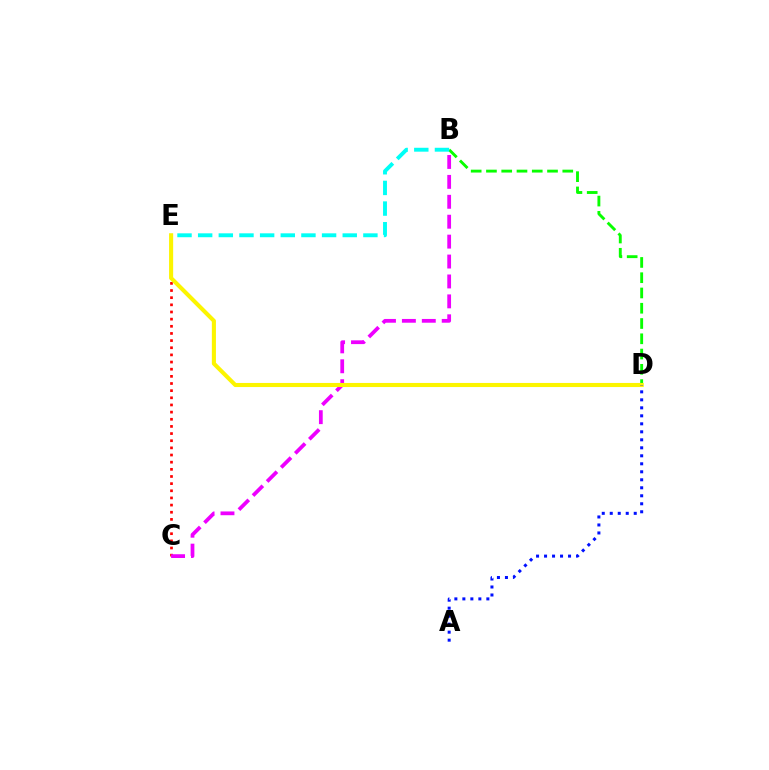{('B', 'D'): [{'color': '#08ff00', 'line_style': 'dashed', 'thickness': 2.07}], ('C', 'E'): [{'color': '#ff0000', 'line_style': 'dotted', 'thickness': 1.94}], ('B', 'C'): [{'color': '#ee00ff', 'line_style': 'dashed', 'thickness': 2.71}], ('B', 'E'): [{'color': '#00fff6', 'line_style': 'dashed', 'thickness': 2.81}], ('D', 'E'): [{'color': '#fcf500', 'line_style': 'solid', 'thickness': 2.94}], ('A', 'D'): [{'color': '#0010ff', 'line_style': 'dotted', 'thickness': 2.17}]}